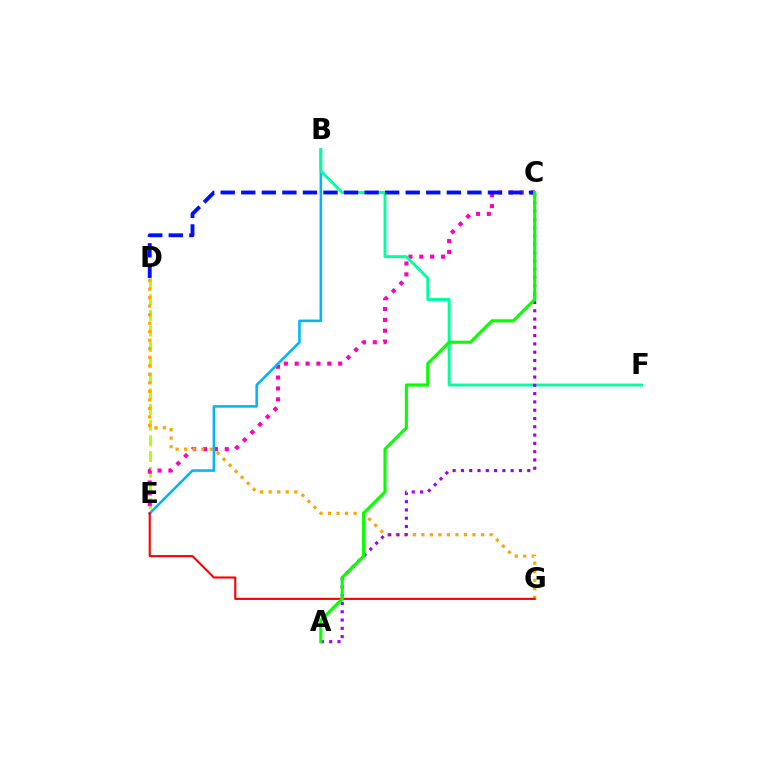{('D', 'E'): [{'color': '#b3ff00', 'line_style': 'dashed', 'thickness': 2.13}], ('C', 'E'): [{'color': '#ff00bd', 'line_style': 'dotted', 'thickness': 2.95}], ('D', 'G'): [{'color': '#ffa500', 'line_style': 'dotted', 'thickness': 2.32}], ('B', 'E'): [{'color': '#00b5ff', 'line_style': 'solid', 'thickness': 1.85}], ('B', 'F'): [{'color': '#00ff9d', 'line_style': 'solid', 'thickness': 2.09}], ('A', 'C'): [{'color': '#9b00ff', 'line_style': 'dotted', 'thickness': 2.25}, {'color': '#08ff00', 'line_style': 'solid', 'thickness': 2.25}], ('C', 'D'): [{'color': '#0010ff', 'line_style': 'dashed', 'thickness': 2.79}], ('E', 'G'): [{'color': '#ff0000', 'line_style': 'solid', 'thickness': 1.52}]}